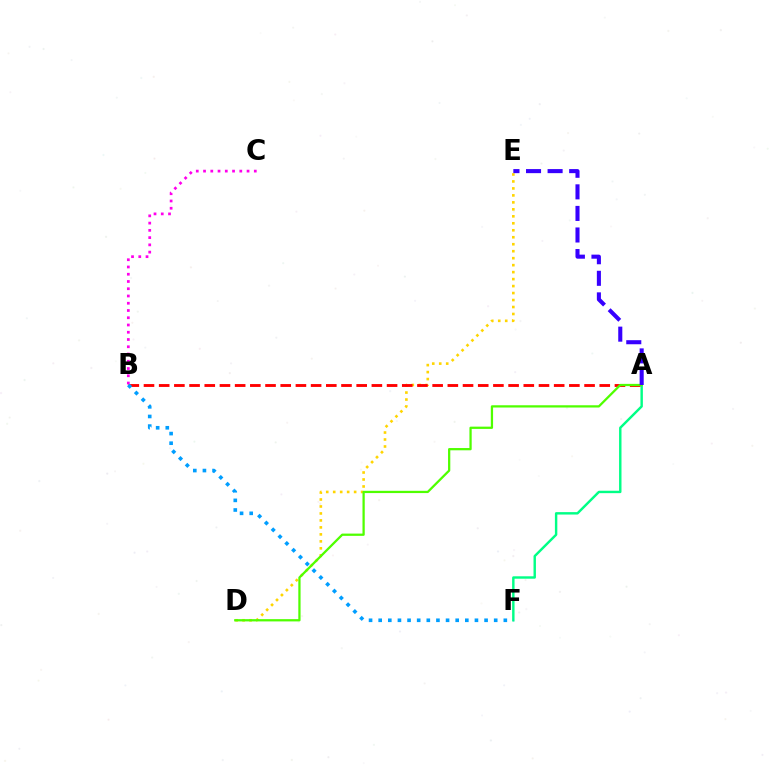{('B', 'C'): [{'color': '#ff00ed', 'line_style': 'dotted', 'thickness': 1.97}], ('D', 'E'): [{'color': '#ffd500', 'line_style': 'dotted', 'thickness': 1.9}], ('A', 'F'): [{'color': '#00ff86', 'line_style': 'solid', 'thickness': 1.74}], ('A', 'B'): [{'color': '#ff0000', 'line_style': 'dashed', 'thickness': 2.06}], ('A', 'D'): [{'color': '#4fff00', 'line_style': 'solid', 'thickness': 1.63}], ('A', 'E'): [{'color': '#3700ff', 'line_style': 'dashed', 'thickness': 2.93}], ('B', 'F'): [{'color': '#009eff', 'line_style': 'dotted', 'thickness': 2.62}]}